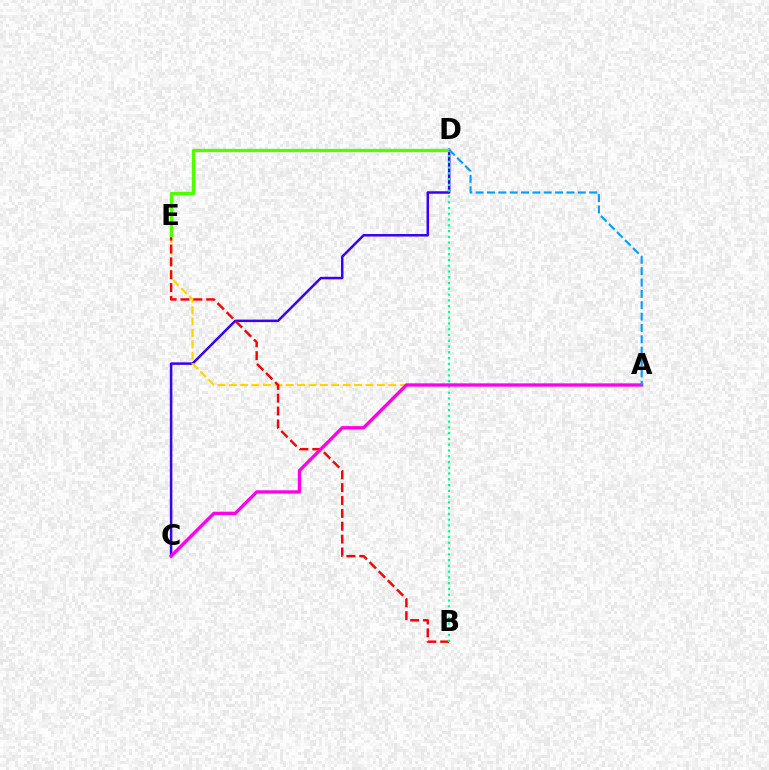{('C', 'D'): [{'color': '#3700ff', 'line_style': 'solid', 'thickness': 1.8}], ('A', 'E'): [{'color': '#ffd500', 'line_style': 'dashed', 'thickness': 1.55}], ('B', 'E'): [{'color': '#ff0000', 'line_style': 'dashed', 'thickness': 1.75}], ('B', 'D'): [{'color': '#00ff86', 'line_style': 'dotted', 'thickness': 1.57}], ('D', 'E'): [{'color': '#4fff00', 'line_style': 'solid', 'thickness': 2.36}], ('A', 'C'): [{'color': '#ff00ed', 'line_style': 'solid', 'thickness': 2.39}], ('A', 'D'): [{'color': '#009eff', 'line_style': 'dashed', 'thickness': 1.54}]}